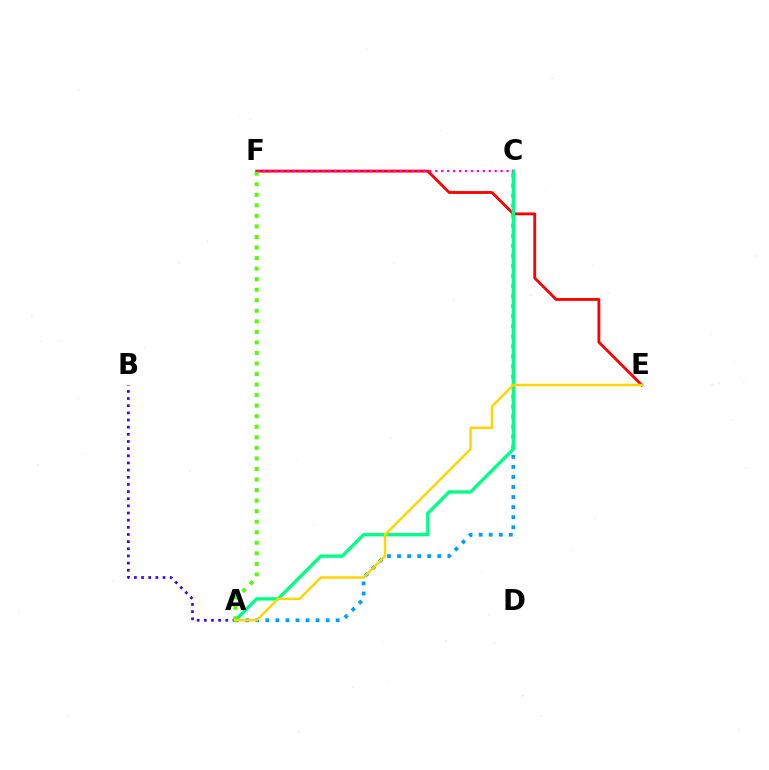{('E', 'F'): [{'color': '#ff0000', 'line_style': 'solid', 'thickness': 2.05}], ('A', 'C'): [{'color': '#009eff', 'line_style': 'dotted', 'thickness': 2.73}, {'color': '#00ff86', 'line_style': 'solid', 'thickness': 2.42}], ('A', 'B'): [{'color': '#3700ff', 'line_style': 'dotted', 'thickness': 1.94}], ('A', 'F'): [{'color': '#4fff00', 'line_style': 'dotted', 'thickness': 2.87}], ('C', 'F'): [{'color': '#ff00ed', 'line_style': 'dotted', 'thickness': 1.61}], ('A', 'E'): [{'color': '#ffd500', 'line_style': 'solid', 'thickness': 1.78}]}